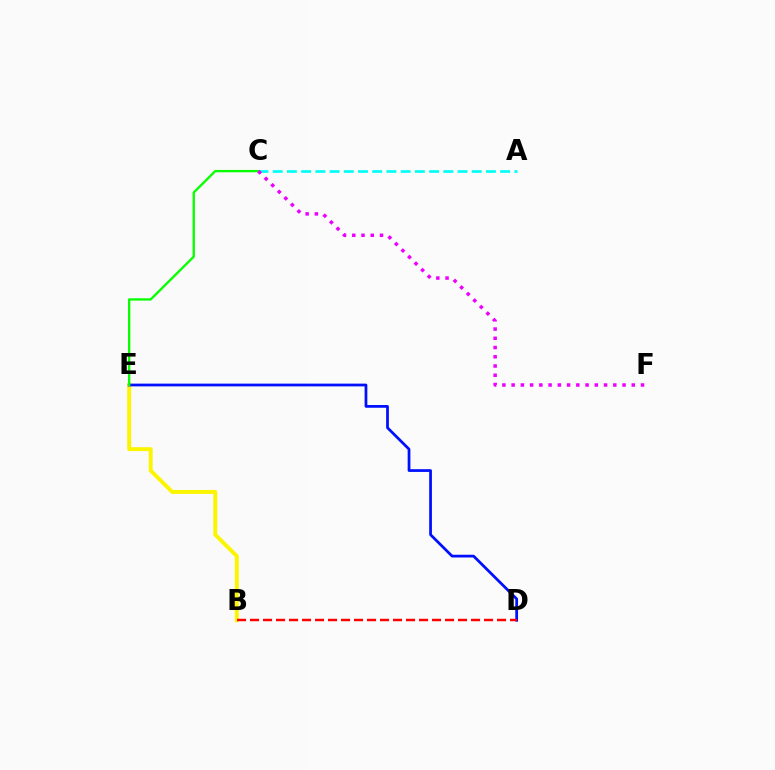{('A', 'C'): [{'color': '#00fff6', 'line_style': 'dashed', 'thickness': 1.93}], ('B', 'E'): [{'color': '#fcf500', 'line_style': 'solid', 'thickness': 2.84}], ('D', 'E'): [{'color': '#0010ff', 'line_style': 'solid', 'thickness': 1.98}], ('C', 'E'): [{'color': '#08ff00', 'line_style': 'solid', 'thickness': 1.68}], ('C', 'F'): [{'color': '#ee00ff', 'line_style': 'dotted', 'thickness': 2.51}], ('B', 'D'): [{'color': '#ff0000', 'line_style': 'dashed', 'thickness': 1.77}]}